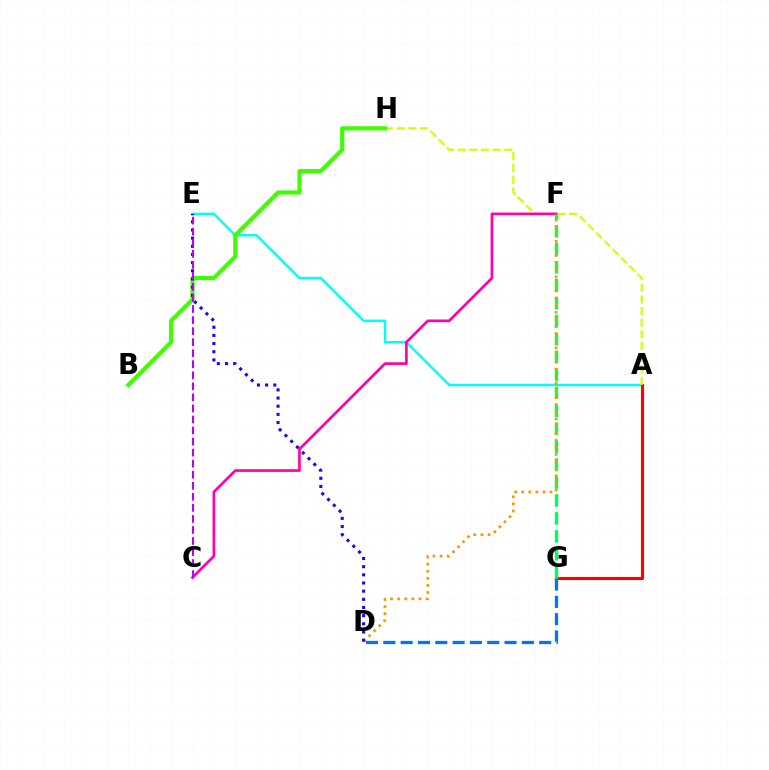{('A', 'E'): [{'color': '#00fff6', 'line_style': 'solid', 'thickness': 1.77}], ('A', 'G'): [{'color': '#ff0000', 'line_style': 'solid', 'thickness': 2.24}], ('A', 'H'): [{'color': '#d1ff00', 'line_style': 'dashed', 'thickness': 1.58}], ('D', 'G'): [{'color': '#0074ff', 'line_style': 'dashed', 'thickness': 2.35}], ('C', 'F'): [{'color': '#ff00ac', 'line_style': 'solid', 'thickness': 1.93}], ('F', 'G'): [{'color': '#00ff5c', 'line_style': 'dashed', 'thickness': 2.44}], ('D', 'F'): [{'color': '#ff9400', 'line_style': 'dotted', 'thickness': 1.93}], ('B', 'H'): [{'color': '#3dff00', 'line_style': 'solid', 'thickness': 2.99}], ('D', 'E'): [{'color': '#2500ff', 'line_style': 'dotted', 'thickness': 2.22}], ('C', 'E'): [{'color': '#b900ff', 'line_style': 'dashed', 'thickness': 1.5}]}